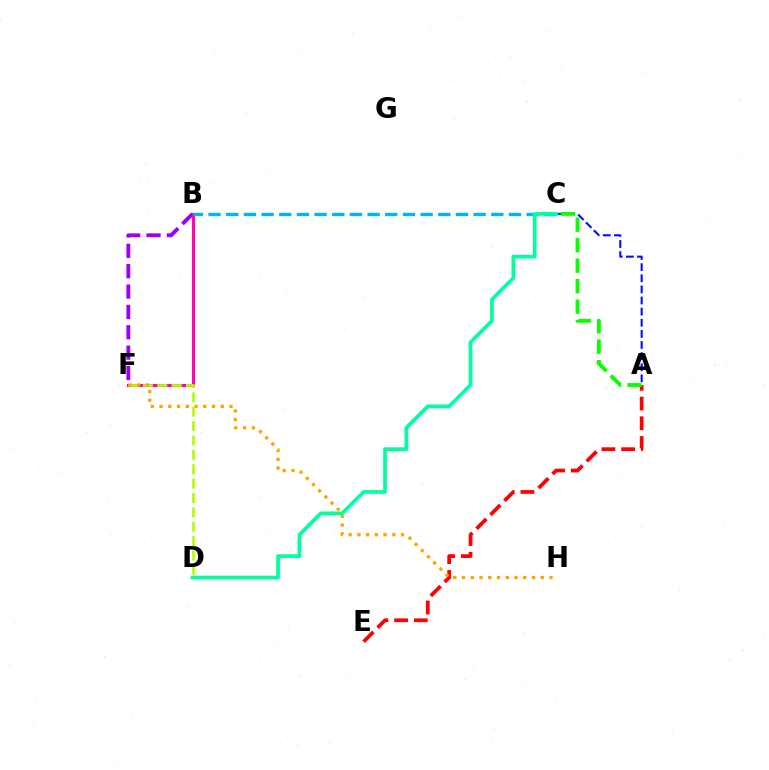{('B', 'F'): [{'color': '#9b00ff', 'line_style': 'dashed', 'thickness': 2.77}, {'color': '#ff00bd', 'line_style': 'solid', 'thickness': 2.22}], ('D', 'F'): [{'color': '#b3ff00', 'line_style': 'dashed', 'thickness': 1.95}], ('A', 'C'): [{'color': '#0010ff', 'line_style': 'dashed', 'thickness': 1.51}, {'color': '#08ff00', 'line_style': 'dashed', 'thickness': 2.78}], ('A', 'E'): [{'color': '#ff0000', 'line_style': 'dashed', 'thickness': 2.68}], ('B', 'C'): [{'color': '#00b5ff', 'line_style': 'dashed', 'thickness': 2.4}], ('F', 'H'): [{'color': '#ffa500', 'line_style': 'dotted', 'thickness': 2.38}], ('C', 'D'): [{'color': '#00ff9d', 'line_style': 'solid', 'thickness': 2.65}]}